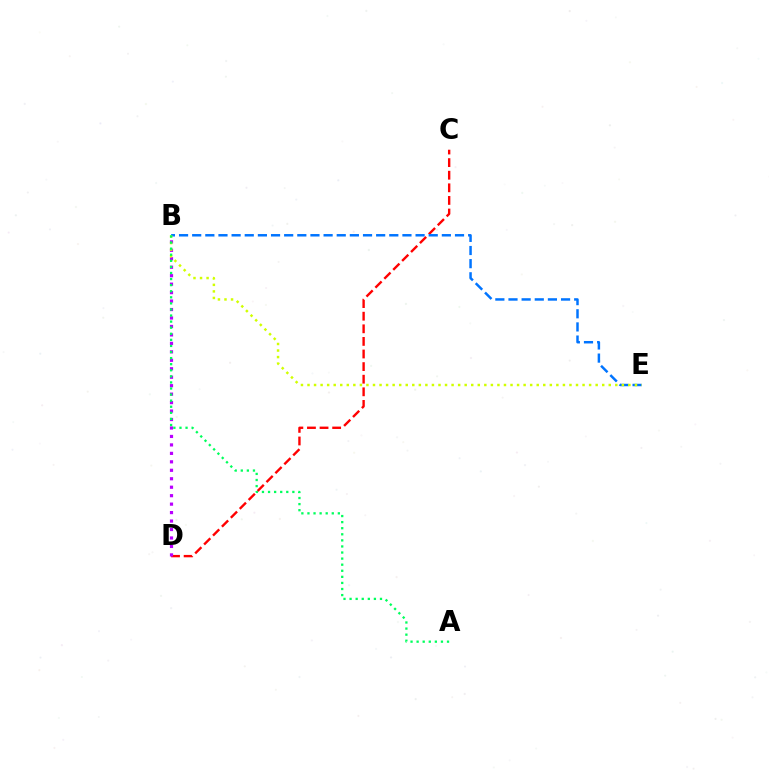{('C', 'D'): [{'color': '#ff0000', 'line_style': 'dashed', 'thickness': 1.71}], ('B', 'D'): [{'color': '#b900ff', 'line_style': 'dotted', 'thickness': 2.3}], ('B', 'E'): [{'color': '#0074ff', 'line_style': 'dashed', 'thickness': 1.79}, {'color': '#d1ff00', 'line_style': 'dotted', 'thickness': 1.78}], ('A', 'B'): [{'color': '#00ff5c', 'line_style': 'dotted', 'thickness': 1.65}]}